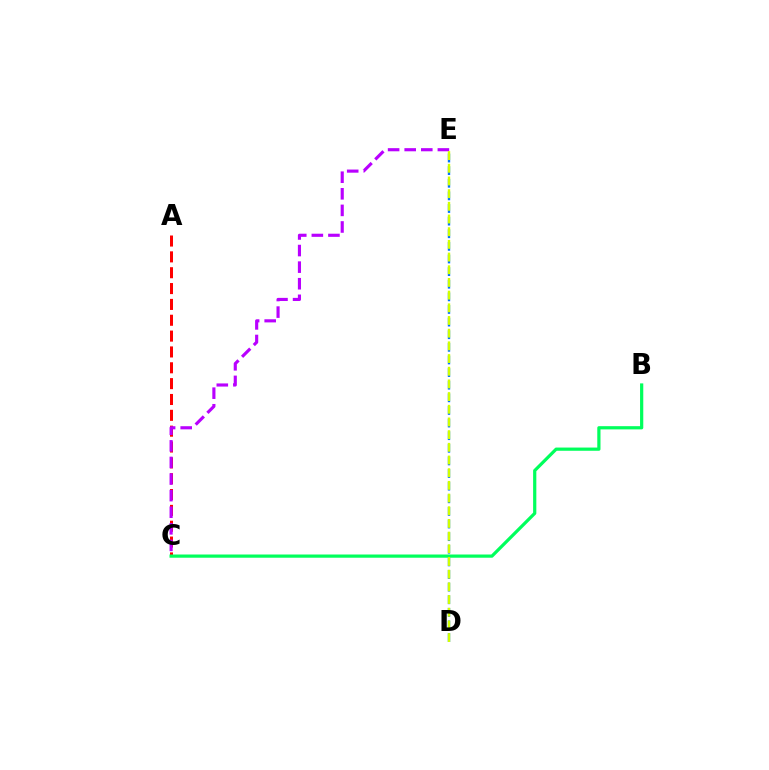{('A', 'C'): [{'color': '#ff0000', 'line_style': 'dashed', 'thickness': 2.15}], ('B', 'C'): [{'color': '#00ff5c', 'line_style': 'solid', 'thickness': 2.32}], ('D', 'E'): [{'color': '#0074ff', 'line_style': 'dashed', 'thickness': 1.71}, {'color': '#d1ff00', 'line_style': 'dashed', 'thickness': 1.72}], ('C', 'E'): [{'color': '#b900ff', 'line_style': 'dashed', 'thickness': 2.25}]}